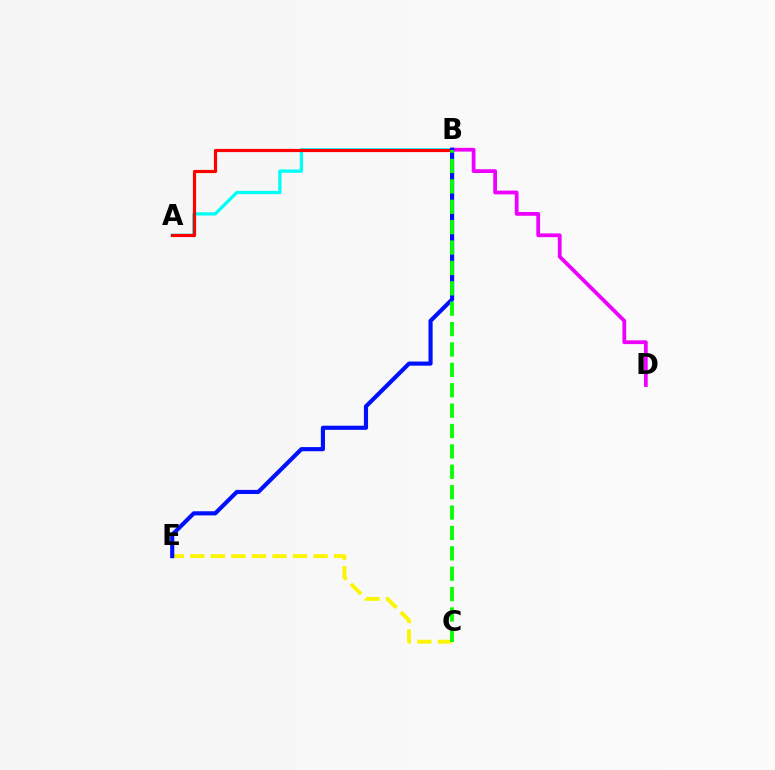{('B', 'D'): [{'color': '#ee00ff', 'line_style': 'solid', 'thickness': 2.72}], ('A', 'B'): [{'color': '#00fff6', 'line_style': 'solid', 'thickness': 2.36}, {'color': '#ff0000', 'line_style': 'solid', 'thickness': 2.28}], ('C', 'E'): [{'color': '#fcf500', 'line_style': 'dashed', 'thickness': 2.79}], ('B', 'E'): [{'color': '#0010ff', 'line_style': 'solid', 'thickness': 2.98}], ('B', 'C'): [{'color': '#08ff00', 'line_style': 'dashed', 'thickness': 2.77}]}